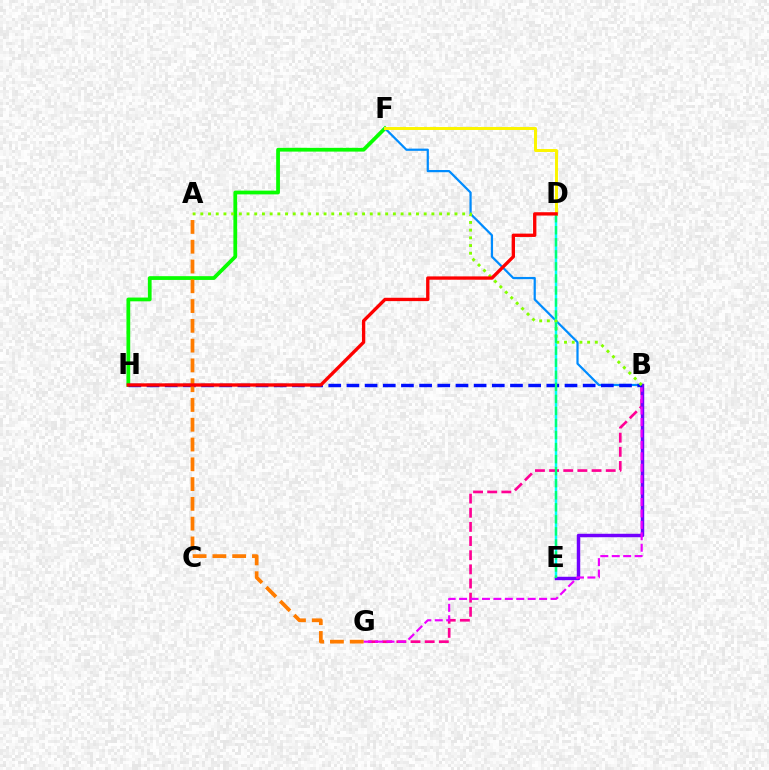{('F', 'H'): [{'color': '#08ff00', 'line_style': 'solid', 'thickness': 2.71}], ('B', 'F'): [{'color': '#008cff', 'line_style': 'solid', 'thickness': 1.6}], ('D', 'E'): [{'color': '#00fff6', 'line_style': 'solid', 'thickness': 1.78}, {'color': '#00ff74', 'line_style': 'dashed', 'thickness': 1.64}], ('B', 'G'): [{'color': '#ff0094', 'line_style': 'dashed', 'thickness': 1.92}, {'color': '#ee00ff', 'line_style': 'dashed', 'thickness': 1.55}], ('B', 'E'): [{'color': '#7200ff', 'line_style': 'solid', 'thickness': 2.48}], ('B', 'H'): [{'color': '#0010ff', 'line_style': 'dashed', 'thickness': 2.47}], ('A', 'B'): [{'color': '#84ff00', 'line_style': 'dotted', 'thickness': 2.09}], ('D', 'F'): [{'color': '#fcf500', 'line_style': 'solid', 'thickness': 2.14}], ('A', 'G'): [{'color': '#ff7c00', 'line_style': 'dashed', 'thickness': 2.69}], ('D', 'H'): [{'color': '#ff0000', 'line_style': 'solid', 'thickness': 2.4}]}